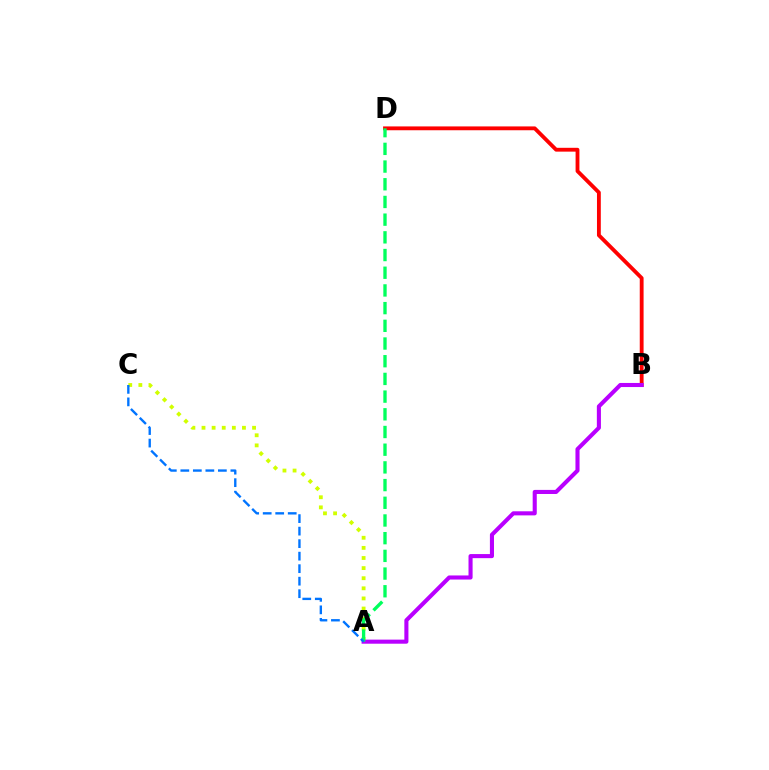{('A', 'C'): [{'color': '#d1ff00', 'line_style': 'dotted', 'thickness': 2.75}, {'color': '#0074ff', 'line_style': 'dashed', 'thickness': 1.7}], ('B', 'D'): [{'color': '#ff0000', 'line_style': 'solid', 'thickness': 2.76}], ('A', 'B'): [{'color': '#b900ff', 'line_style': 'solid', 'thickness': 2.94}], ('A', 'D'): [{'color': '#00ff5c', 'line_style': 'dashed', 'thickness': 2.4}]}